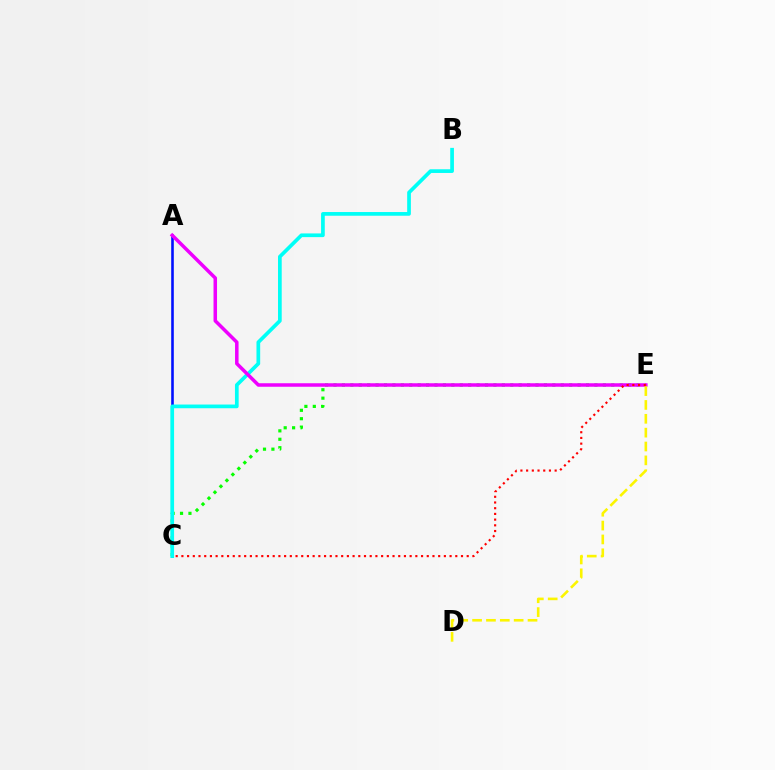{('A', 'C'): [{'color': '#0010ff', 'line_style': 'solid', 'thickness': 1.87}], ('C', 'E'): [{'color': '#08ff00', 'line_style': 'dotted', 'thickness': 2.29}, {'color': '#ff0000', 'line_style': 'dotted', 'thickness': 1.55}], ('B', 'C'): [{'color': '#00fff6', 'line_style': 'solid', 'thickness': 2.67}], ('A', 'E'): [{'color': '#ee00ff', 'line_style': 'solid', 'thickness': 2.53}], ('D', 'E'): [{'color': '#fcf500', 'line_style': 'dashed', 'thickness': 1.88}]}